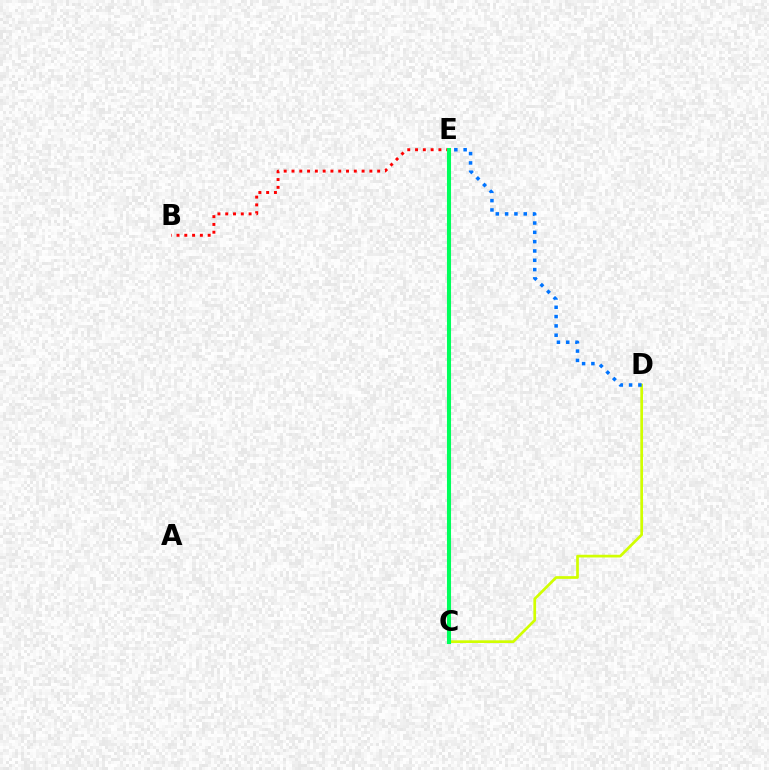{('C', 'D'): [{'color': '#d1ff00', 'line_style': 'solid', 'thickness': 1.95}], ('B', 'E'): [{'color': '#ff0000', 'line_style': 'dotted', 'thickness': 2.12}], ('D', 'E'): [{'color': '#0074ff', 'line_style': 'dotted', 'thickness': 2.53}], ('C', 'E'): [{'color': '#b900ff', 'line_style': 'dashed', 'thickness': 1.84}, {'color': '#00ff5c', 'line_style': 'solid', 'thickness': 2.93}]}